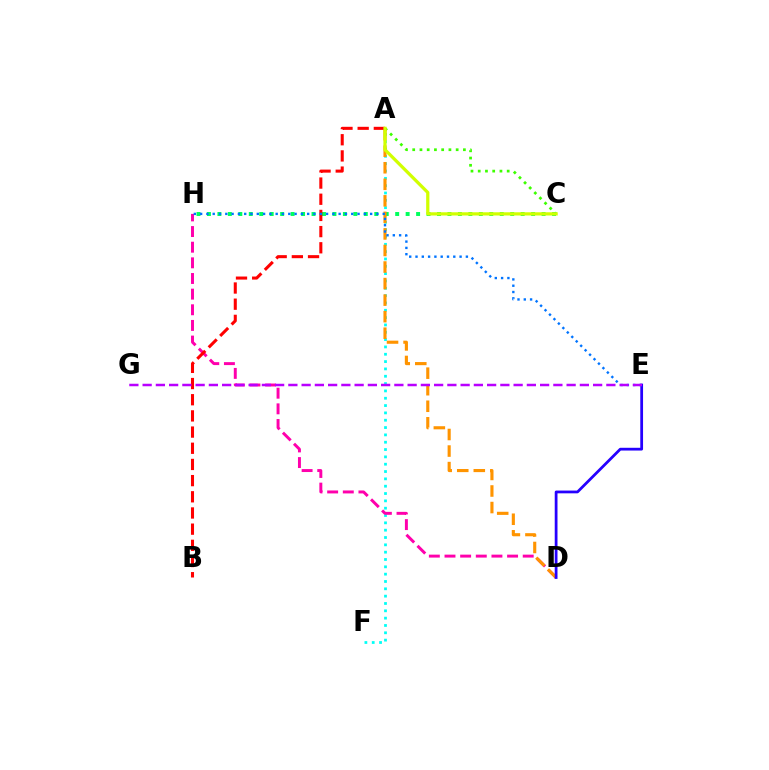{('A', 'C'): [{'color': '#3dff00', 'line_style': 'dotted', 'thickness': 1.97}, {'color': '#d1ff00', 'line_style': 'solid', 'thickness': 2.33}], ('A', 'F'): [{'color': '#00fff6', 'line_style': 'dotted', 'thickness': 1.99}], ('C', 'H'): [{'color': '#00ff5c', 'line_style': 'dotted', 'thickness': 2.84}], ('D', 'H'): [{'color': '#ff00ac', 'line_style': 'dashed', 'thickness': 2.13}], ('A', 'D'): [{'color': '#ff9400', 'line_style': 'dashed', 'thickness': 2.25}], ('A', 'B'): [{'color': '#ff0000', 'line_style': 'dashed', 'thickness': 2.2}], ('D', 'E'): [{'color': '#2500ff', 'line_style': 'solid', 'thickness': 1.99}], ('E', 'H'): [{'color': '#0074ff', 'line_style': 'dotted', 'thickness': 1.71}], ('E', 'G'): [{'color': '#b900ff', 'line_style': 'dashed', 'thickness': 1.8}]}